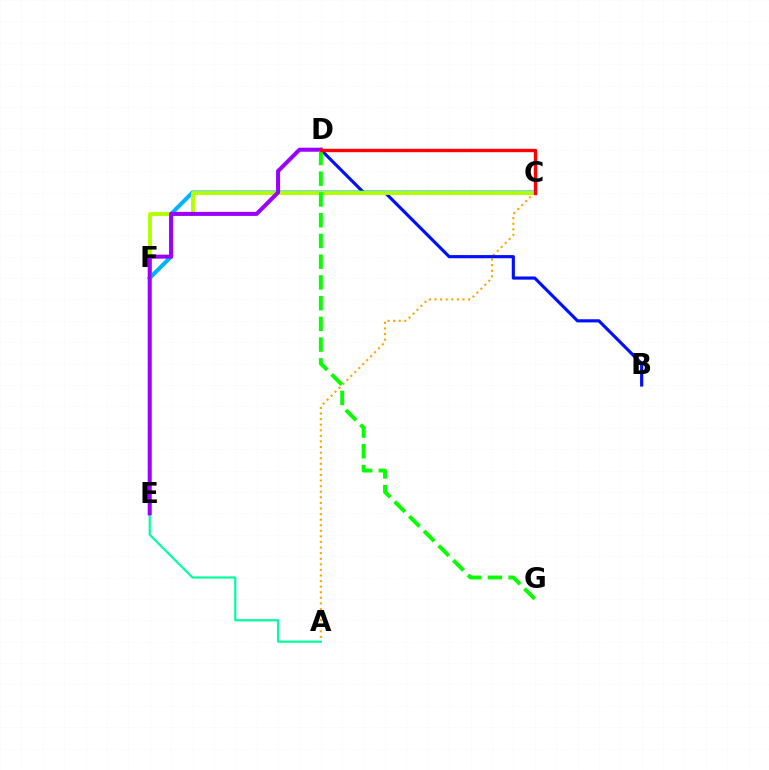{('A', 'C'): [{'color': '#ffa500', 'line_style': 'dotted', 'thickness': 1.52}], ('C', 'F'): [{'color': '#ff00bd', 'line_style': 'solid', 'thickness': 2.21}, {'color': '#00b5ff', 'line_style': 'solid', 'thickness': 2.9}, {'color': '#b3ff00', 'line_style': 'solid', 'thickness': 2.8}], ('B', 'D'): [{'color': '#0010ff', 'line_style': 'solid', 'thickness': 2.27}], ('A', 'F'): [{'color': '#00ff9d', 'line_style': 'solid', 'thickness': 1.58}], ('D', 'E'): [{'color': '#9b00ff', 'line_style': 'solid', 'thickness': 2.9}], ('D', 'G'): [{'color': '#08ff00', 'line_style': 'dashed', 'thickness': 2.82}], ('C', 'D'): [{'color': '#ff0000', 'line_style': 'solid', 'thickness': 2.43}]}